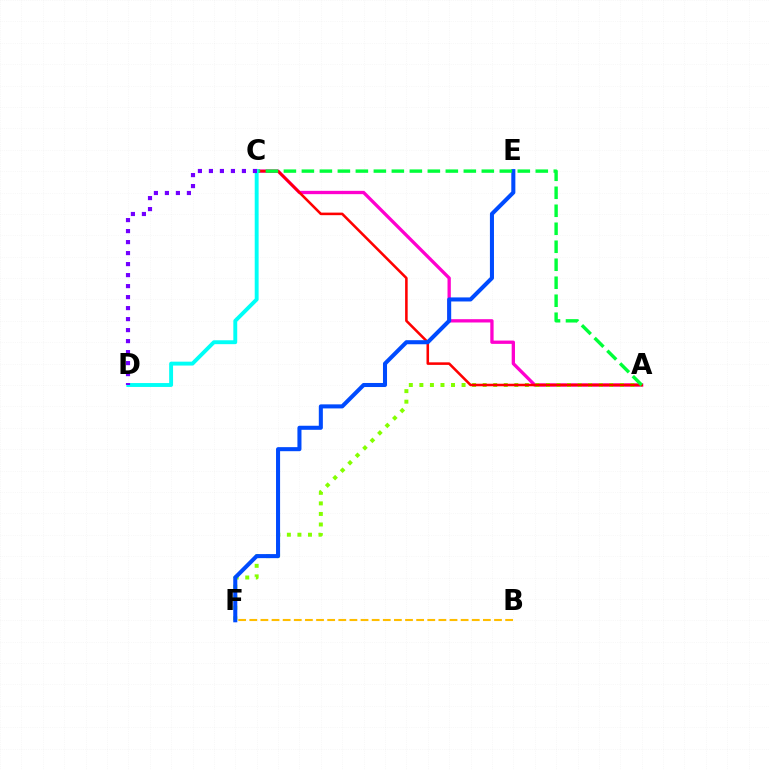{('A', 'C'): [{'color': '#ff00cf', 'line_style': 'solid', 'thickness': 2.38}, {'color': '#ff0000', 'line_style': 'solid', 'thickness': 1.84}, {'color': '#00ff39', 'line_style': 'dashed', 'thickness': 2.44}], ('A', 'F'): [{'color': '#84ff00', 'line_style': 'dotted', 'thickness': 2.87}], ('E', 'F'): [{'color': '#004bff', 'line_style': 'solid', 'thickness': 2.92}], ('B', 'F'): [{'color': '#ffbd00', 'line_style': 'dashed', 'thickness': 1.51}], ('C', 'D'): [{'color': '#00fff6', 'line_style': 'solid', 'thickness': 2.8}, {'color': '#7200ff', 'line_style': 'dotted', 'thickness': 2.99}]}